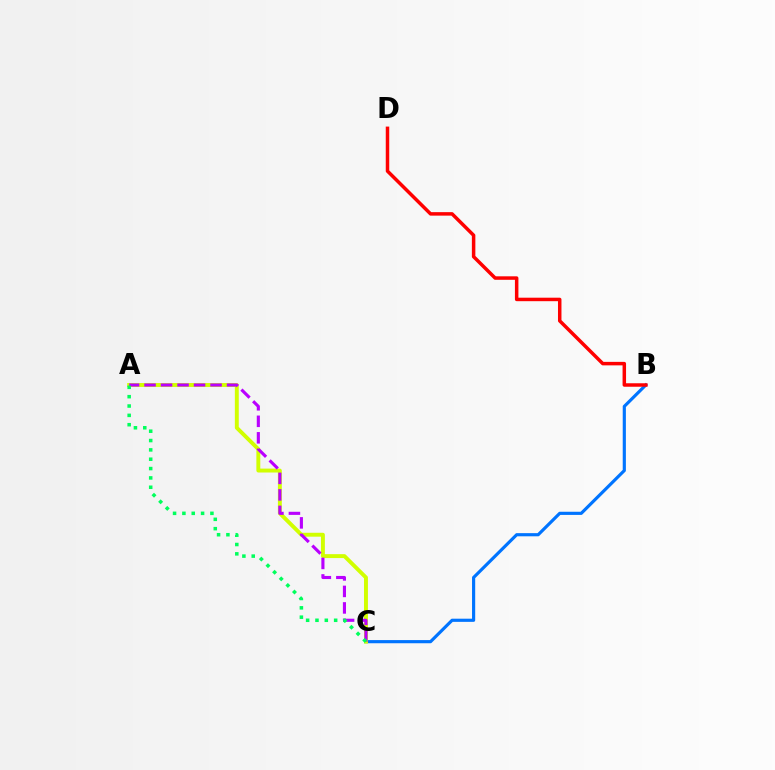{('B', 'C'): [{'color': '#0074ff', 'line_style': 'solid', 'thickness': 2.28}], ('A', 'C'): [{'color': '#d1ff00', 'line_style': 'solid', 'thickness': 2.82}, {'color': '#b900ff', 'line_style': 'dashed', 'thickness': 2.24}, {'color': '#00ff5c', 'line_style': 'dotted', 'thickness': 2.54}], ('B', 'D'): [{'color': '#ff0000', 'line_style': 'solid', 'thickness': 2.51}]}